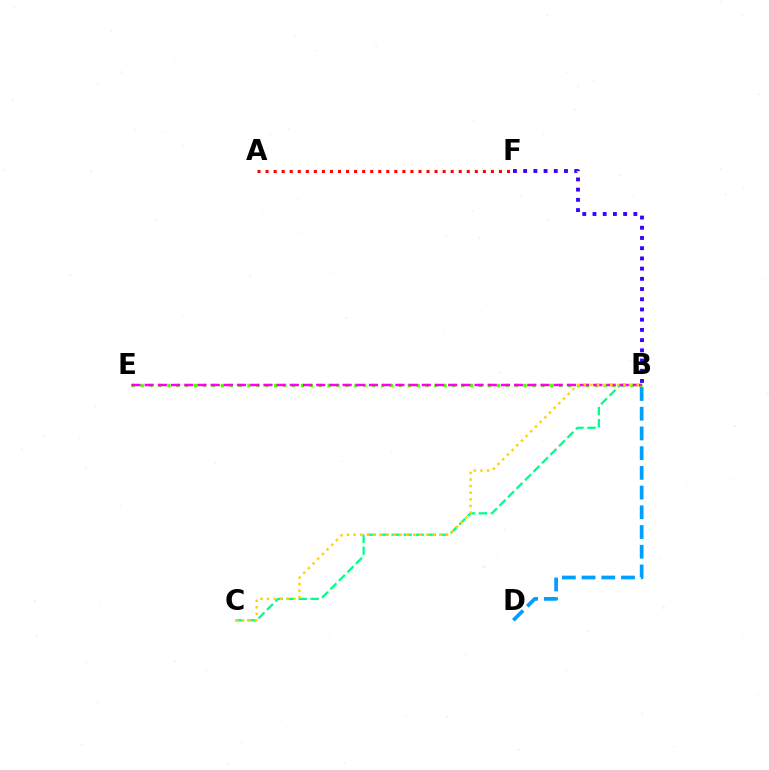{('B', 'E'): [{'color': '#4fff00', 'line_style': 'dotted', 'thickness': 2.42}, {'color': '#ff00ed', 'line_style': 'dashed', 'thickness': 1.79}], ('B', 'F'): [{'color': '#3700ff', 'line_style': 'dotted', 'thickness': 2.77}], ('A', 'F'): [{'color': '#ff0000', 'line_style': 'dotted', 'thickness': 2.19}], ('B', 'C'): [{'color': '#00ff86', 'line_style': 'dashed', 'thickness': 1.63}, {'color': '#ffd500', 'line_style': 'dotted', 'thickness': 1.8}], ('B', 'D'): [{'color': '#009eff', 'line_style': 'dashed', 'thickness': 2.68}]}